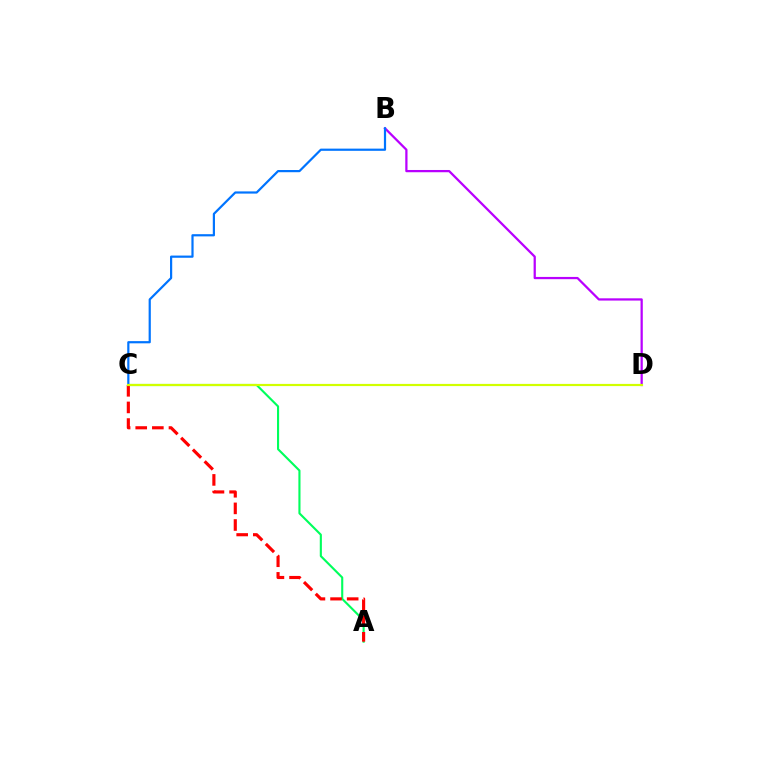{('A', 'C'): [{'color': '#00ff5c', 'line_style': 'solid', 'thickness': 1.52}, {'color': '#ff0000', 'line_style': 'dashed', 'thickness': 2.26}], ('B', 'D'): [{'color': '#b900ff', 'line_style': 'solid', 'thickness': 1.62}], ('B', 'C'): [{'color': '#0074ff', 'line_style': 'solid', 'thickness': 1.58}], ('C', 'D'): [{'color': '#d1ff00', 'line_style': 'solid', 'thickness': 1.58}]}